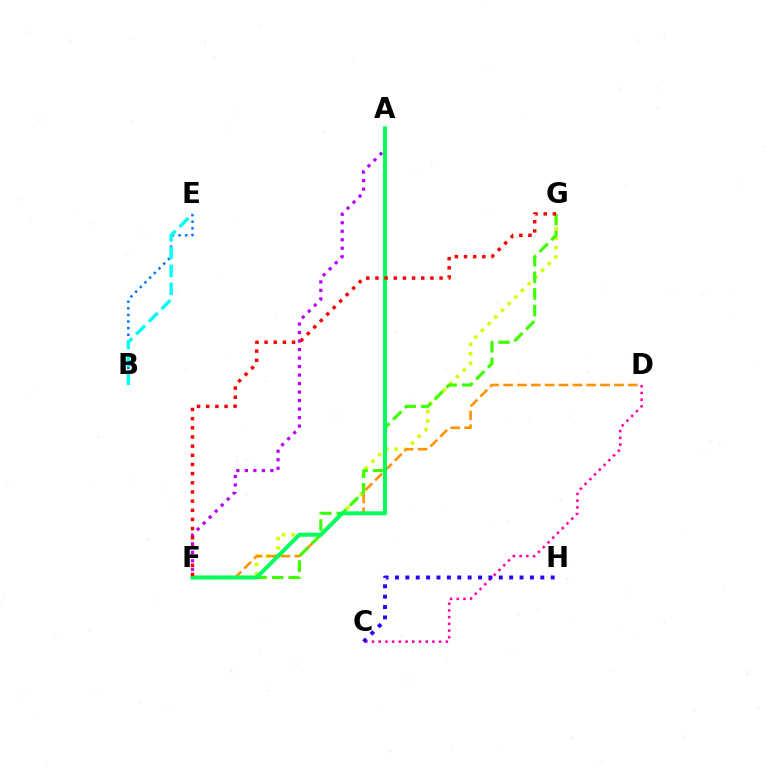{('B', 'E'): [{'color': '#0074ff', 'line_style': 'dotted', 'thickness': 1.8}, {'color': '#00fff6', 'line_style': 'dashed', 'thickness': 2.44}], ('C', 'D'): [{'color': '#ff00ac', 'line_style': 'dotted', 'thickness': 1.82}], ('F', 'G'): [{'color': '#d1ff00', 'line_style': 'dotted', 'thickness': 2.56}, {'color': '#3dff00', 'line_style': 'dashed', 'thickness': 2.26}, {'color': '#ff0000', 'line_style': 'dotted', 'thickness': 2.49}], ('A', 'F'): [{'color': '#b900ff', 'line_style': 'dotted', 'thickness': 2.31}, {'color': '#00ff5c', 'line_style': 'solid', 'thickness': 2.87}], ('D', 'F'): [{'color': '#ff9400', 'line_style': 'dashed', 'thickness': 1.88}], ('C', 'H'): [{'color': '#2500ff', 'line_style': 'dotted', 'thickness': 2.82}]}